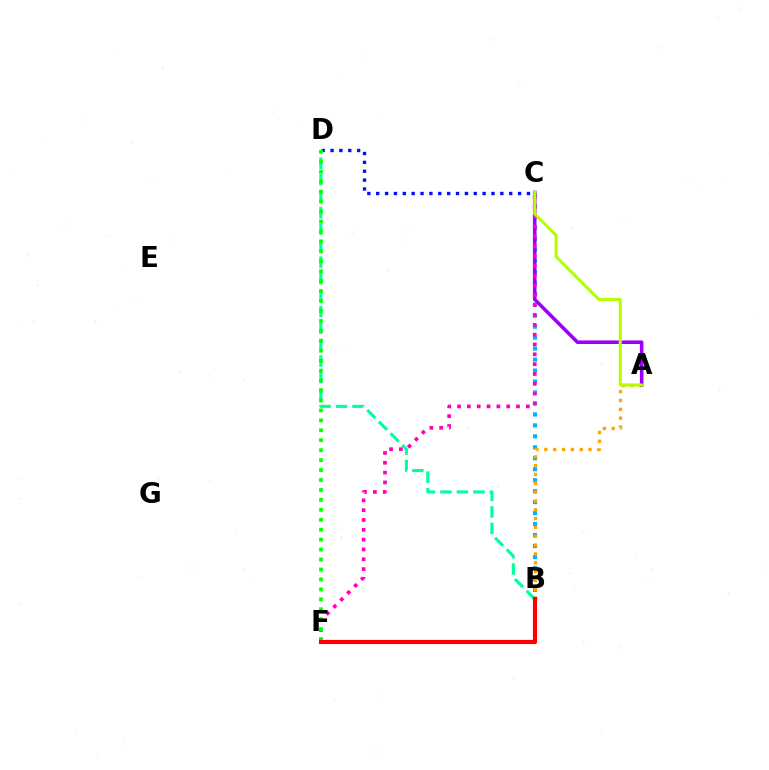{('B', 'C'): [{'color': '#00b5ff', 'line_style': 'dotted', 'thickness': 2.98}], ('C', 'D'): [{'color': '#0010ff', 'line_style': 'dotted', 'thickness': 2.41}], ('A', 'B'): [{'color': '#ffa500', 'line_style': 'dotted', 'thickness': 2.4}], ('A', 'C'): [{'color': '#9b00ff', 'line_style': 'solid', 'thickness': 2.57}, {'color': '#b3ff00', 'line_style': 'solid', 'thickness': 2.2}], ('C', 'F'): [{'color': '#ff00bd', 'line_style': 'dotted', 'thickness': 2.67}], ('B', 'D'): [{'color': '#00ff9d', 'line_style': 'dashed', 'thickness': 2.24}], ('D', 'F'): [{'color': '#08ff00', 'line_style': 'dotted', 'thickness': 2.7}], ('B', 'F'): [{'color': '#ff0000', 'line_style': 'solid', 'thickness': 3.0}]}